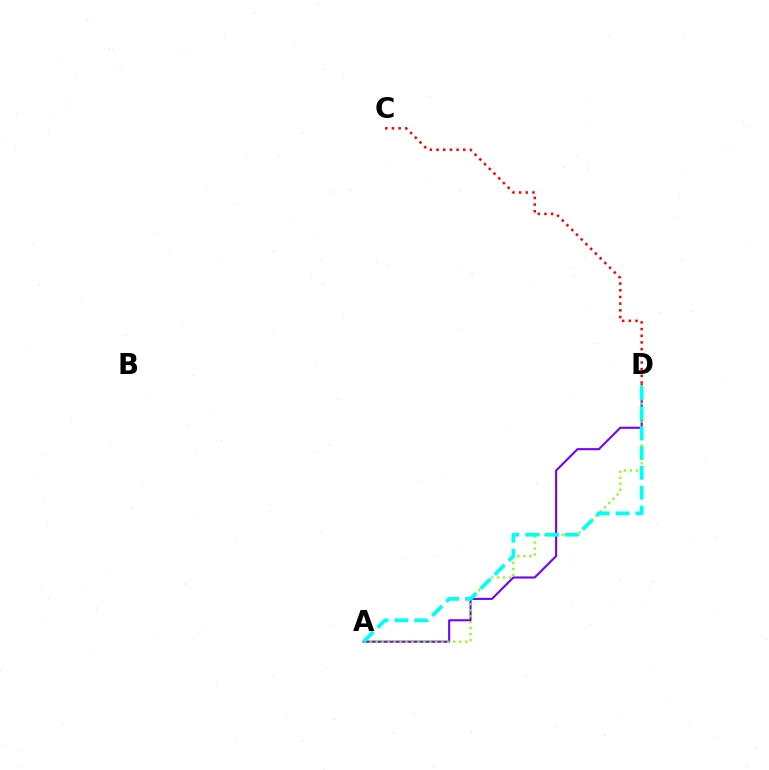{('A', 'D'): [{'color': '#7200ff', 'line_style': 'solid', 'thickness': 1.5}, {'color': '#84ff00', 'line_style': 'dotted', 'thickness': 1.62}, {'color': '#00fff6', 'line_style': 'dashed', 'thickness': 2.7}], ('C', 'D'): [{'color': '#ff0000', 'line_style': 'dotted', 'thickness': 1.82}]}